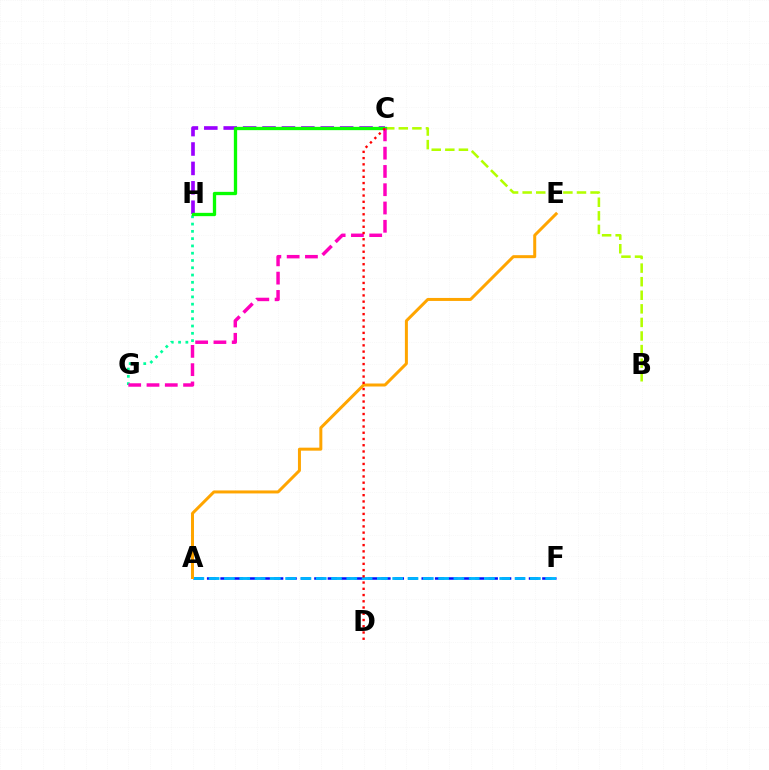{('G', 'H'): [{'color': '#00ff9d', 'line_style': 'dotted', 'thickness': 1.98}], ('B', 'C'): [{'color': '#b3ff00', 'line_style': 'dashed', 'thickness': 1.84}], ('A', 'F'): [{'color': '#0010ff', 'line_style': 'dashed', 'thickness': 1.82}, {'color': '#00b5ff', 'line_style': 'dashed', 'thickness': 2.08}], ('C', 'H'): [{'color': '#9b00ff', 'line_style': 'dashed', 'thickness': 2.64}, {'color': '#08ff00', 'line_style': 'solid', 'thickness': 2.38}], ('A', 'E'): [{'color': '#ffa500', 'line_style': 'solid', 'thickness': 2.16}], ('C', 'G'): [{'color': '#ff00bd', 'line_style': 'dashed', 'thickness': 2.48}], ('C', 'D'): [{'color': '#ff0000', 'line_style': 'dotted', 'thickness': 1.7}]}